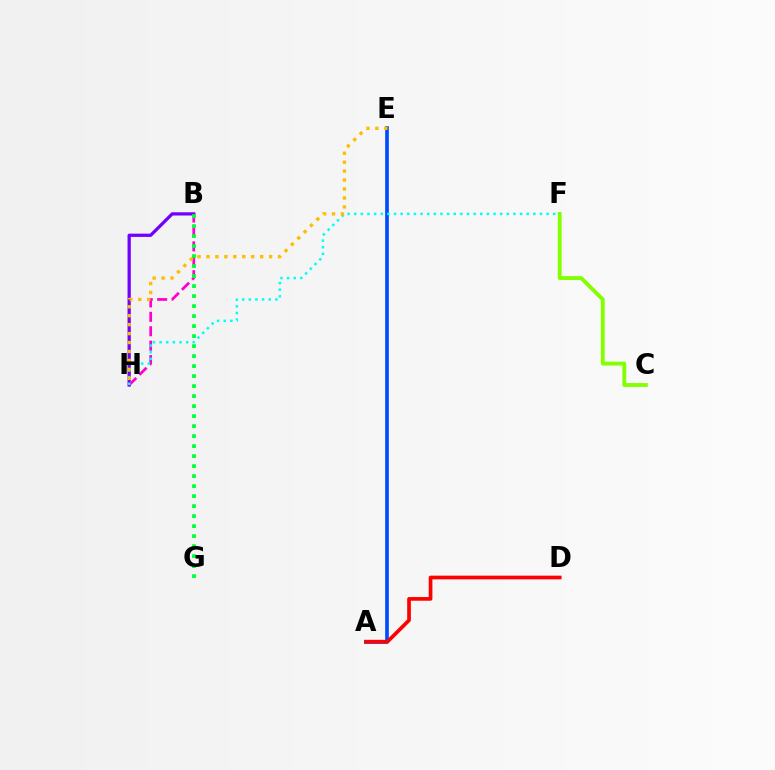{('A', 'E'): [{'color': '#004bff', 'line_style': 'solid', 'thickness': 2.63}], ('B', 'H'): [{'color': '#7200ff', 'line_style': 'solid', 'thickness': 2.34}, {'color': '#ff00cf', 'line_style': 'dashed', 'thickness': 1.96}], ('B', 'G'): [{'color': '#00ff39', 'line_style': 'dotted', 'thickness': 2.72}], ('A', 'D'): [{'color': '#ff0000', 'line_style': 'solid', 'thickness': 2.66}], ('C', 'F'): [{'color': '#84ff00', 'line_style': 'solid', 'thickness': 2.78}], ('F', 'H'): [{'color': '#00fff6', 'line_style': 'dotted', 'thickness': 1.8}], ('E', 'H'): [{'color': '#ffbd00', 'line_style': 'dotted', 'thickness': 2.43}]}